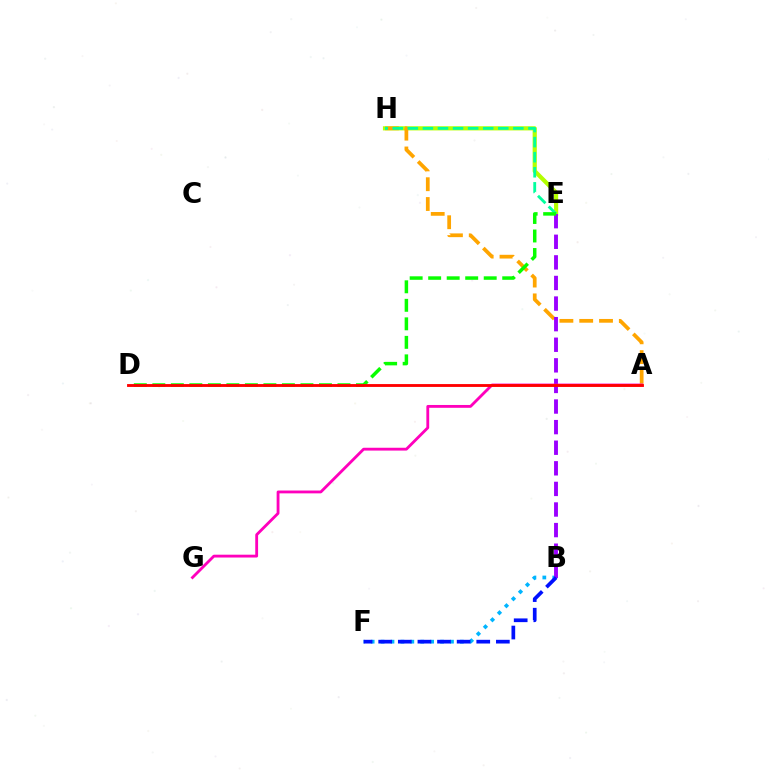{('B', 'F'): [{'color': '#00b5ff', 'line_style': 'dotted', 'thickness': 2.69}, {'color': '#0010ff', 'line_style': 'dashed', 'thickness': 2.66}], ('E', 'H'): [{'color': '#b3ff00', 'line_style': 'solid', 'thickness': 3.0}, {'color': '#00ff9d', 'line_style': 'dashed', 'thickness': 2.05}], ('A', 'H'): [{'color': '#ffa500', 'line_style': 'dashed', 'thickness': 2.69}], ('B', 'E'): [{'color': '#9b00ff', 'line_style': 'dashed', 'thickness': 2.8}], ('A', 'G'): [{'color': '#ff00bd', 'line_style': 'solid', 'thickness': 2.04}], ('D', 'E'): [{'color': '#08ff00', 'line_style': 'dashed', 'thickness': 2.51}], ('A', 'D'): [{'color': '#ff0000', 'line_style': 'solid', 'thickness': 2.05}]}